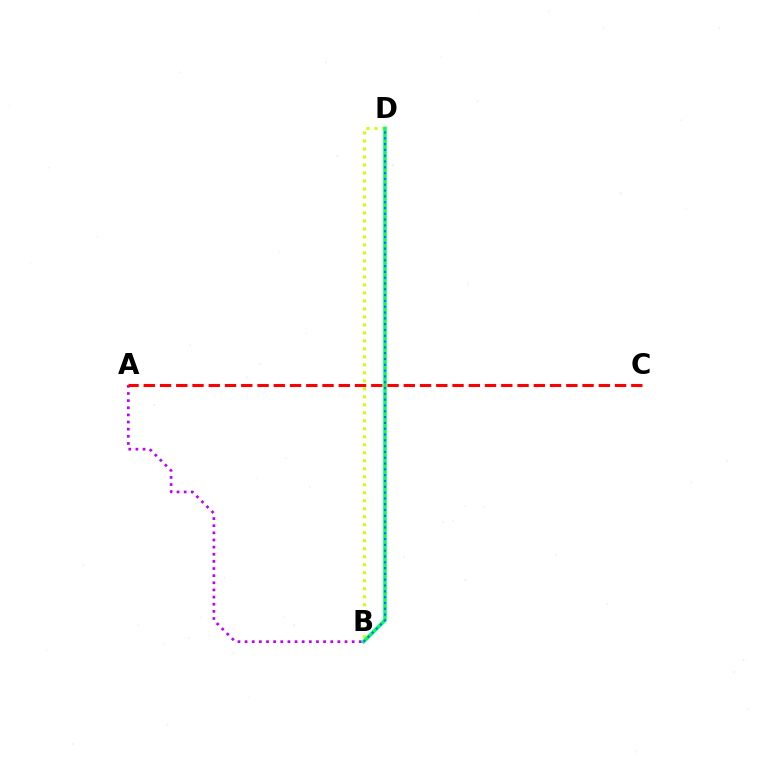{('A', 'B'): [{'color': '#b900ff', 'line_style': 'dotted', 'thickness': 1.94}], ('B', 'D'): [{'color': '#d1ff00', 'line_style': 'dotted', 'thickness': 2.17}, {'color': '#00ff5c', 'line_style': 'solid', 'thickness': 2.53}, {'color': '#0074ff', 'line_style': 'dotted', 'thickness': 1.58}], ('A', 'C'): [{'color': '#ff0000', 'line_style': 'dashed', 'thickness': 2.21}]}